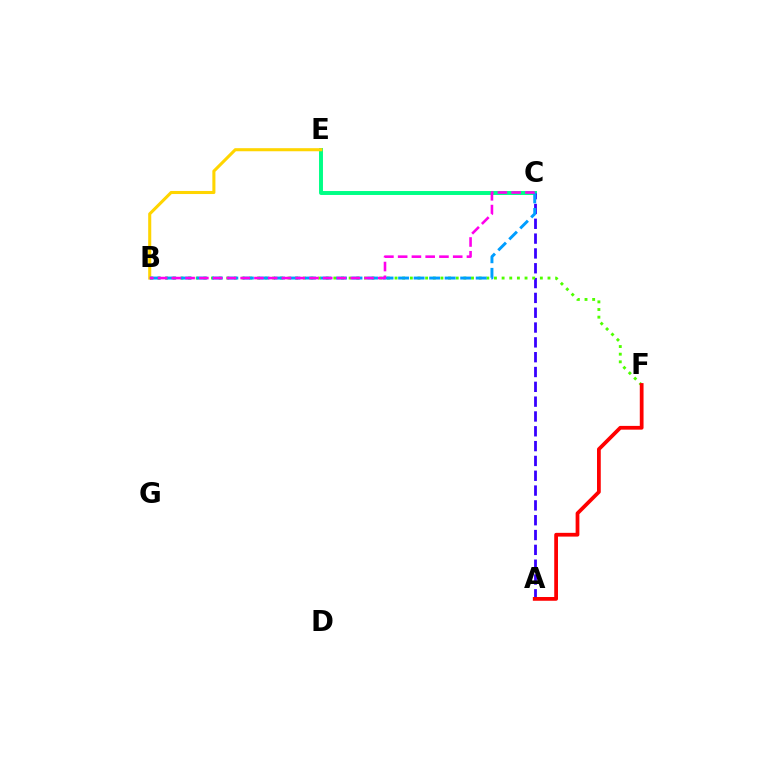{('C', 'E'): [{'color': '#00ff86', 'line_style': 'solid', 'thickness': 2.83}], ('A', 'C'): [{'color': '#3700ff', 'line_style': 'dashed', 'thickness': 2.01}], ('B', 'F'): [{'color': '#4fff00', 'line_style': 'dotted', 'thickness': 2.08}], ('B', 'E'): [{'color': '#ffd500', 'line_style': 'solid', 'thickness': 2.21}], ('A', 'F'): [{'color': '#ff0000', 'line_style': 'solid', 'thickness': 2.7}], ('B', 'C'): [{'color': '#009eff', 'line_style': 'dashed', 'thickness': 2.11}, {'color': '#ff00ed', 'line_style': 'dashed', 'thickness': 1.87}]}